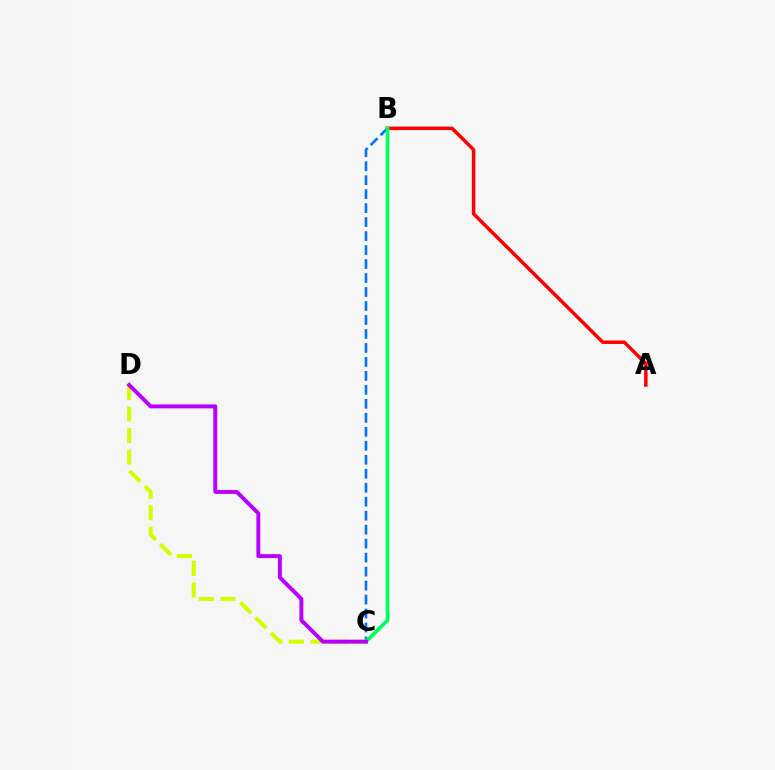{('B', 'C'): [{'color': '#0074ff', 'line_style': 'dashed', 'thickness': 1.9}, {'color': '#00ff5c', 'line_style': 'solid', 'thickness': 2.64}], ('A', 'B'): [{'color': '#ff0000', 'line_style': 'solid', 'thickness': 2.51}], ('C', 'D'): [{'color': '#d1ff00', 'line_style': 'dashed', 'thickness': 2.93}, {'color': '#b900ff', 'line_style': 'solid', 'thickness': 2.83}]}